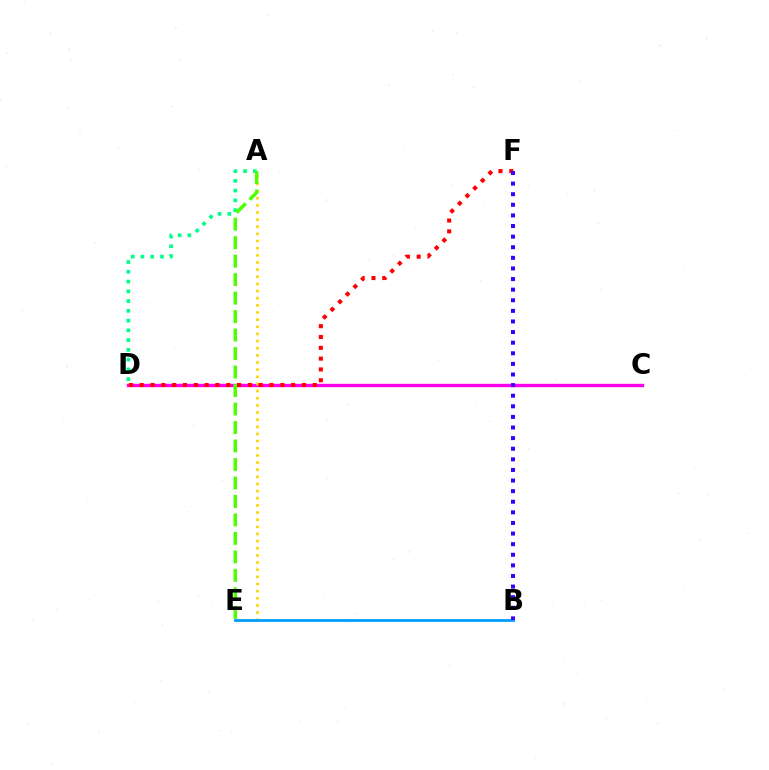{('C', 'D'): [{'color': '#ff00ed', 'line_style': 'solid', 'thickness': 2.43}], ('A', 'E'): [{'color': '#ffd500', 'line_style': 'dotted', 'thickness': 1.94}, {'color': '#4fff00', 'line_style': 'dashed', 'thickness': 2.51}], ('B', 'E'): [{'color': '#009eff', 'line_style': 'solid', 'thickness': 2.0}], ('D', 'F'): [{'color': '#ff0000', 'line_style': 'dotted', 'thickness': 2.94}], ('A', 'D'): [{'color': '#00ff86', 'line_style': 'dotted', 'thickness': 2.65}], ('B', 'F'): [{'color': '#3700ff', 'line_style': 'dotted', 'thickness': 2.88}]}